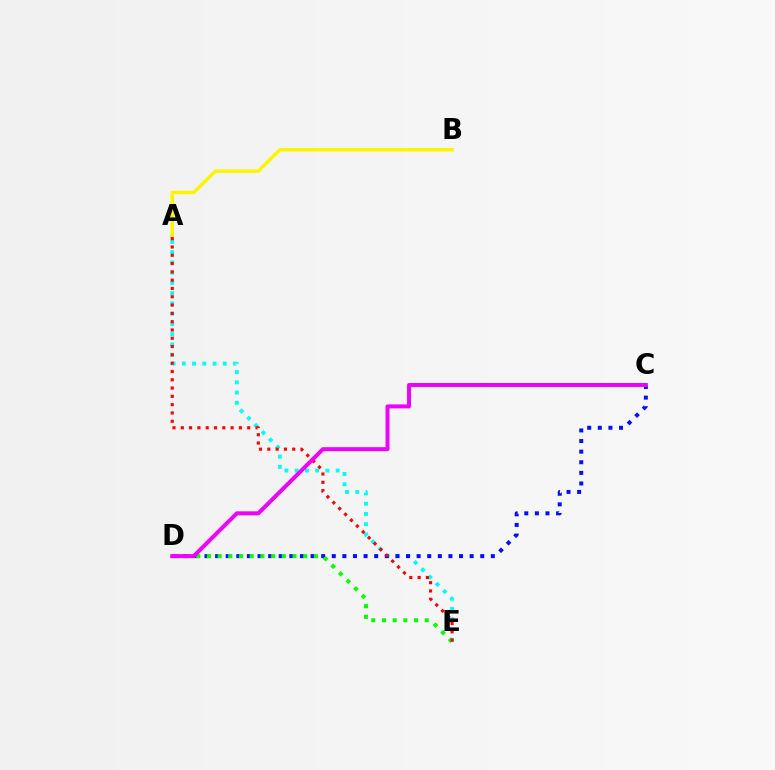{('A', 'E'): [{'color': '#00fff6', 'line_style': 'dotted', 'thickness': 2.78}, {'color': '#ff0000', 'line_style': 'dotted', 'thickness': 2.25}], ('C', 'D'): [{'color': '#0010ff', 'line_style': 'dotted', 'thickness': 2.88}, {'color': '#ee00ff', 'line_style': 'solid', 'thickness': 2.87}], ('A', 'B'): [{'color': '#fcf500', 'line_style': 'solid', 'thickness': 2.51}], ('D', 'E'): [{'color': '#08ff00', 'line_style': 'dotted', 'thickness': 2.91}]}